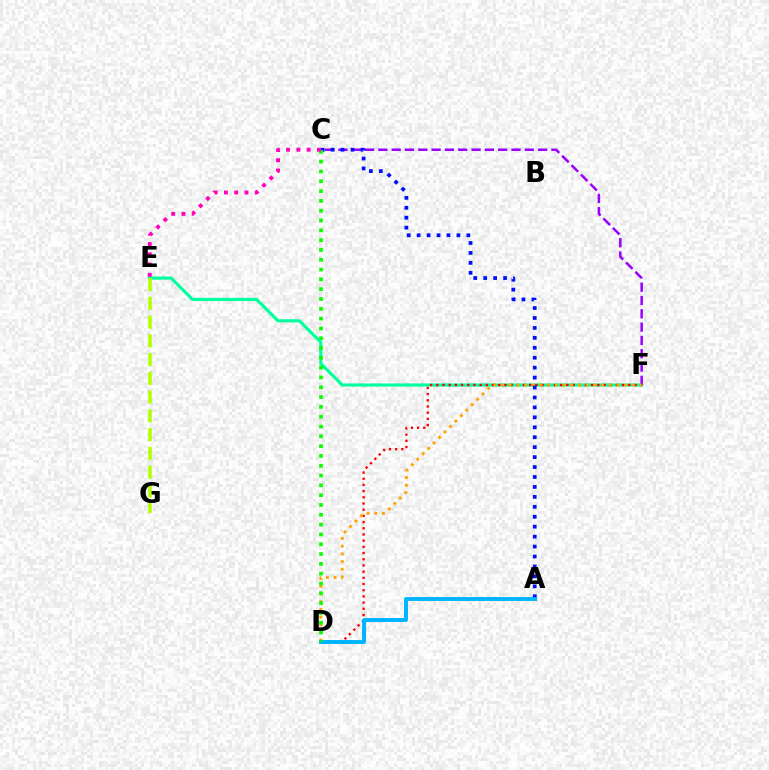{('E', 'F'): [{'color': '#00ff9d', 'line_style': 'solid', 'thickness': 2.26}], ('C', 'F'): [{'color': '#9b00ff', 'line_style': 'dashed', 'thickness': 1.81}], ('D', 'F'): [{'color': '#ff0000', 'line_style': 'dotted', 'thickness': 1.68}, {'color': '#ffa500', 'line_style': 'dotted', 'thickness': 2.09}], ('A', 'C'): [{'color': '#0010ff', 'line_style': 'dotted', 'thickness': 2.7}], ('A', 'D'): [{'color': '#00b5ff', 'line_style': 'solid', 'thickness': 2.82}], ('C', 'D'): [{'color': '#08ff00', 'line_style': 'dotted', 'thickness': 2.67}], ('E', 'G'): [{'color': '#b3ff00', 'line_style': 'dashed', 'thickness': 2.55}], ('C', 'E'): [{'color': '#ff00bd', 'line_style': 'dotted', 'thickness': 2.79}]}